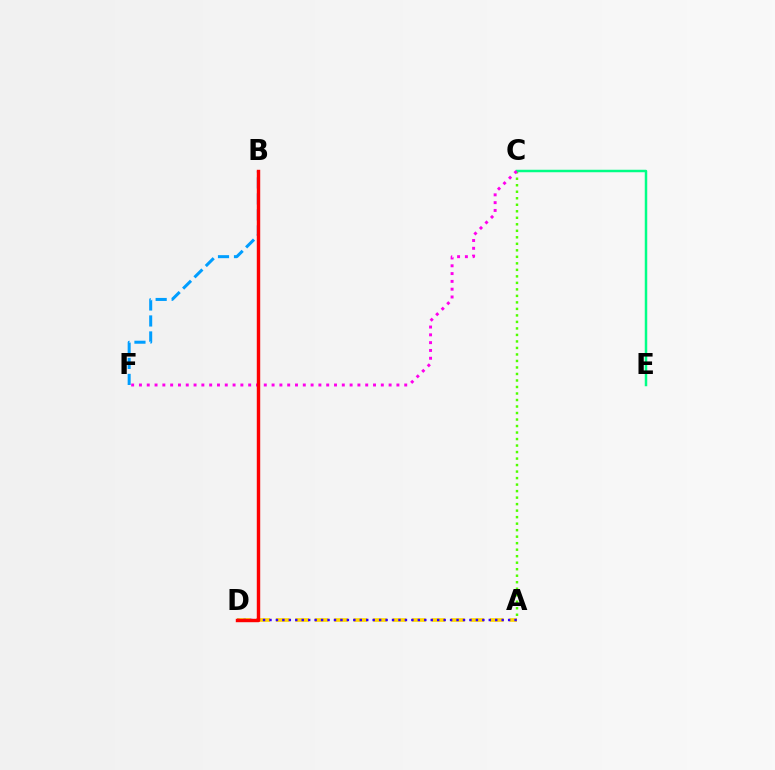{('A', 'C'): [{'color': '#4fff00', 'line_style': 'dotted', 'thickness': 1.77}], ('A', 'D'): [{'color': '#ffd500', 'line_style': 'dashed', 'thickness': 2.64}, {'color': '#3700ff', 'line_style': 'dotted', 'thickness': 1.75}], ('C', 'E'): [{'color': '#00ff86', 'line_style': 'solid', 'thickness': 1.79}], ('C', 'F'): [{'color': '#ff00ed', 'line_style': 'dotted', 'thickness': 2.12}], ('B', 'F'): [{'color': '#009eff', 'line_style': 'dashed', 'thickness': 2.17}], ('B', 'D'): [{'color': '#ff0000', 'line_style': 'solid', 'thickness': 2.47}]}